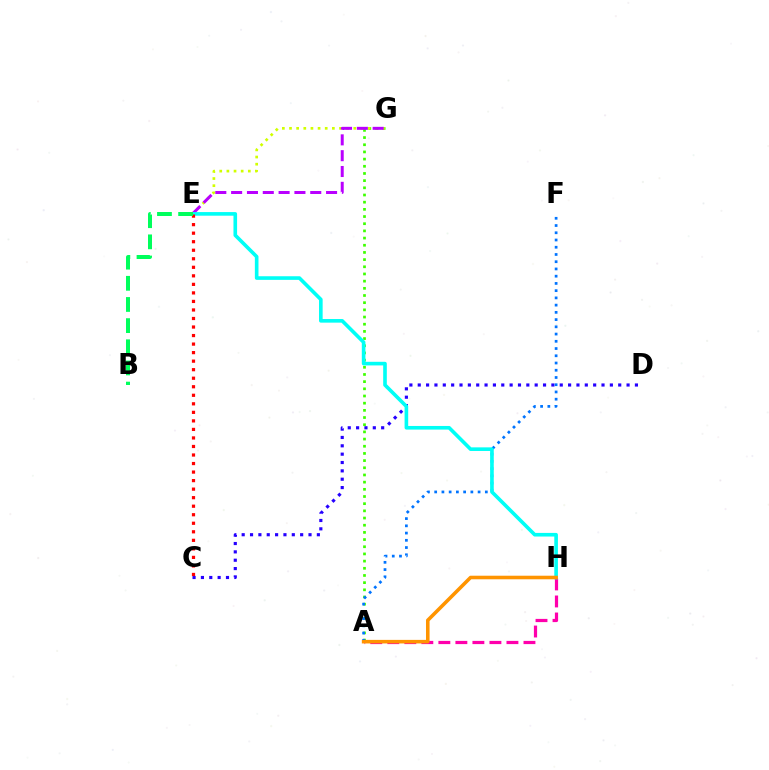{('A', 'G'): [{'color': '#3dff00', 'line_style': 'dotted', 'thickness': 1.95}], ('A', 'H'): [{'color': '#ff00ac', 'line_style': 'dashed', 'thickness': 2.31}, {'color': '#ff9400', 'line_style': 'solid', 'thickness': 2.57}], ('C', 'D'): [{'color': '#2500ff', 'line_style': 'dotted', 'thickness': 2.27}], ('E', 'G'): [{'color': '#d1ff00', 'line_style': 'dotted', 'thickness': 1.94}, {'color': '#b900ff', 'line_style': 'dashed', 'thickness': 2.15}], ('A', 'F'): [{'color': '#0074ff', 'line_style': 'dotted', 'thickness': 1.97}], ('E', 'H'): [{'color': '#00fff6', 'line_style': 'solid', 'thickness': 2.61}], ('C', 'E'): [{'color': '#ff0000', 'line_style': 'dotted', 'thickness': 2.32}], ('B', 'E'): [{'color': '#00ff5c', 'line_style': 'dashed', 'thickness': 2.87}]}